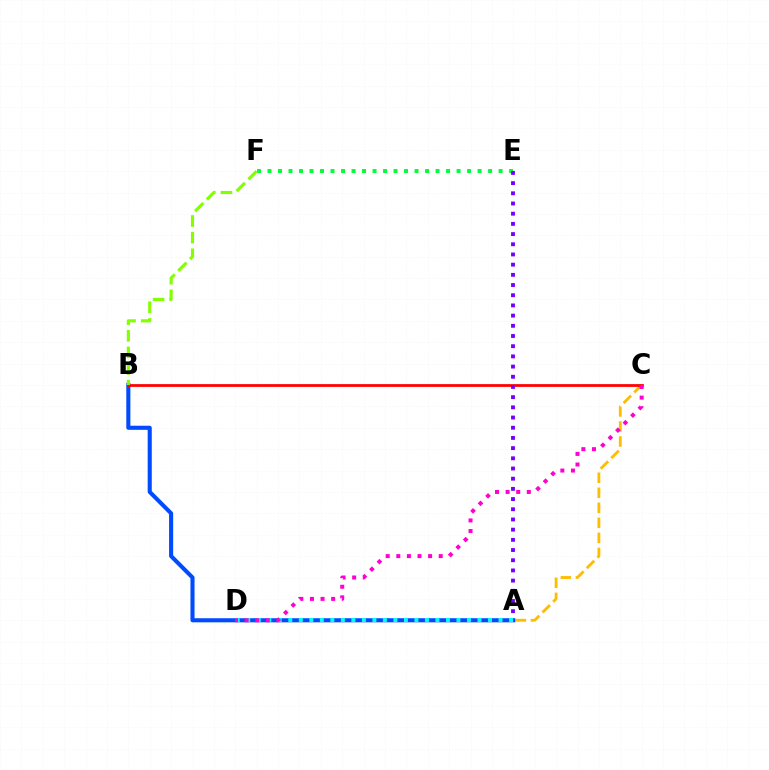{('E', 'F'): [{'color': '#00ff39', 'line_style': 'dotted', 'thickness': 2.85}], ('A', 'C'): [{'color': '#ffbd00', 'line_style': 'dashed', 'thickness': 2.04}], ('A', 'B'): [{'color': '#004bff', 'line_style': 'solid', 'thickness': 2.94}], ('B', 'C'): [{'color': '#ff0000', 'line_style': 'solid', 'thickness': 1.98}], ('A', 'E'): [{'color': '#7200ff', 'line_style': 'dotted', 'thickness': 2.77}], ('B', 'F'): [{'color': '#84ff00', 'line_style': 'dashed', 'thickness': 2.26}], ('A', 'D'): [{'color': '#00fff6', 'line_style': 'dotted', 'thickness': 2.86}], ('C', 'D'): [{'color': '#ff00cf', 'line_style': 'dotted', 'thickness': 2.88}]}